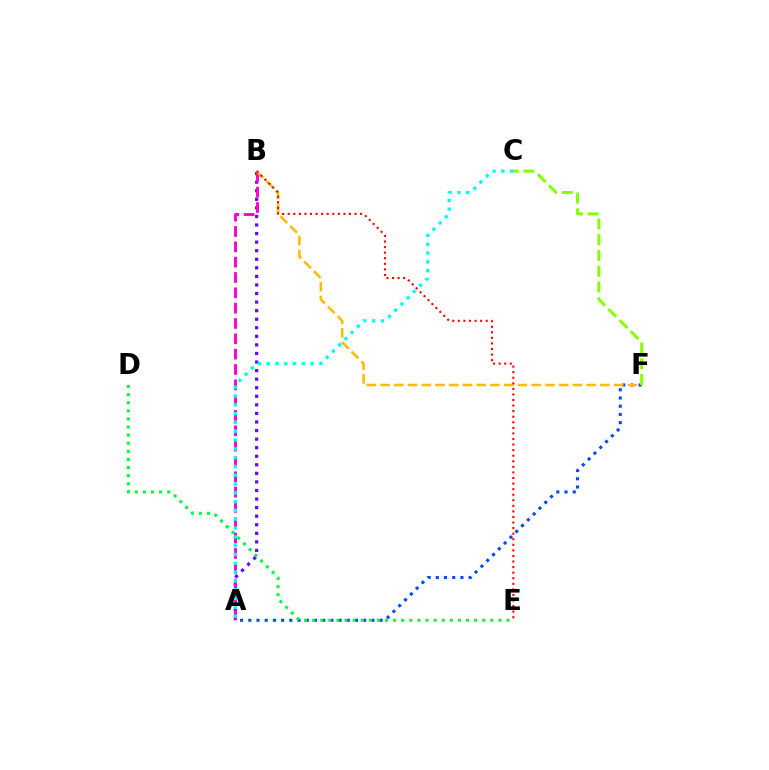{('A', 'F'): [{'color': '#004bff', 'line_style': 'dotted', 'thickness': 2.23}], ('C', 'F'): [{'color': '#84ff00', 'line_style': 'dashed', 'thickness': 2.14}], ('A', 'B'): [{'color': '#7200ff', 'line_style': 'dotted', 'thickness': 2.33}, {'color': '#ff00cf', 'line_style': 'dashed', 'thickness': 2.08}], ('D', 'E'): [{'color': '#00ff39', 'line_style': 'dotted', 'thickness': 2.2}], ('B', 'F'): [{'color': '#ffbd00', 'line_style': 'dashed', 'thickness': 1.87}], ('B', 'E'): [{'color': '#ff0000', 'line_style': 'dotted', 'thickness': 1.51}], ('A', 'C'): [{'color': '#00fff6', 'line_style': 'dotted', 'thickness': 2.39}]}